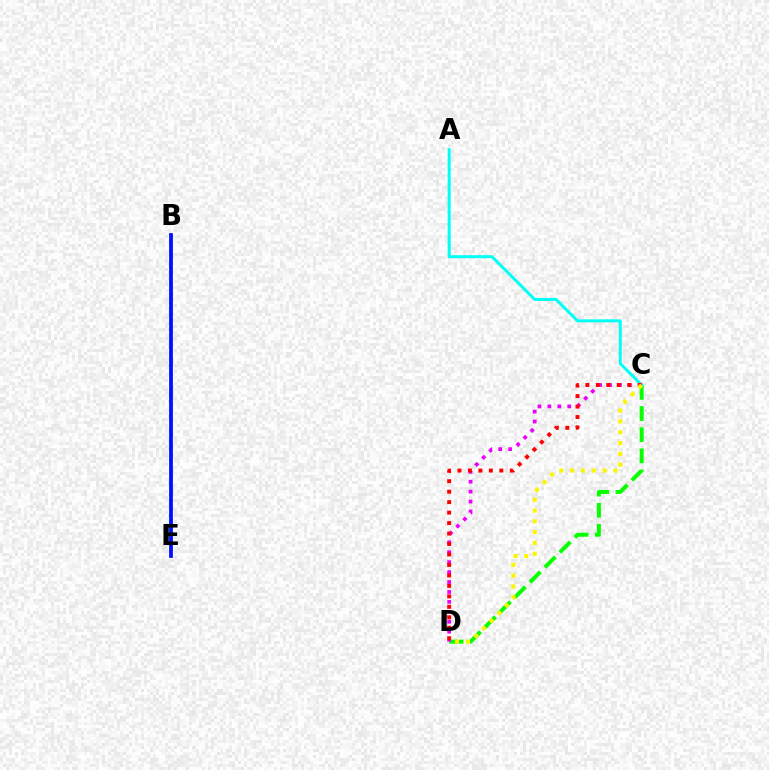{('C', 'D'): [{'color': '#08ff00', 'line_style': 'dashed', 'thickness': 2.87}, {'color': '#ee00ff', 'line_style': 'dotted', 'thickness': 2.7}, {'color': '#ff0000', 'line_style': 'dotted', 'thickness': 2.84}, {'color': '#fcf500', 'line_style': 'dotted', 'thickness': 2.94}], ('A', 'C'): [{'color': '#00fff6', 'line_style': 'solid', 'thickness': 2.14}], ('B', 'E'): [{'color': '#0010ff', 'line_style': 'solid', 'thickness': 2.72}]}